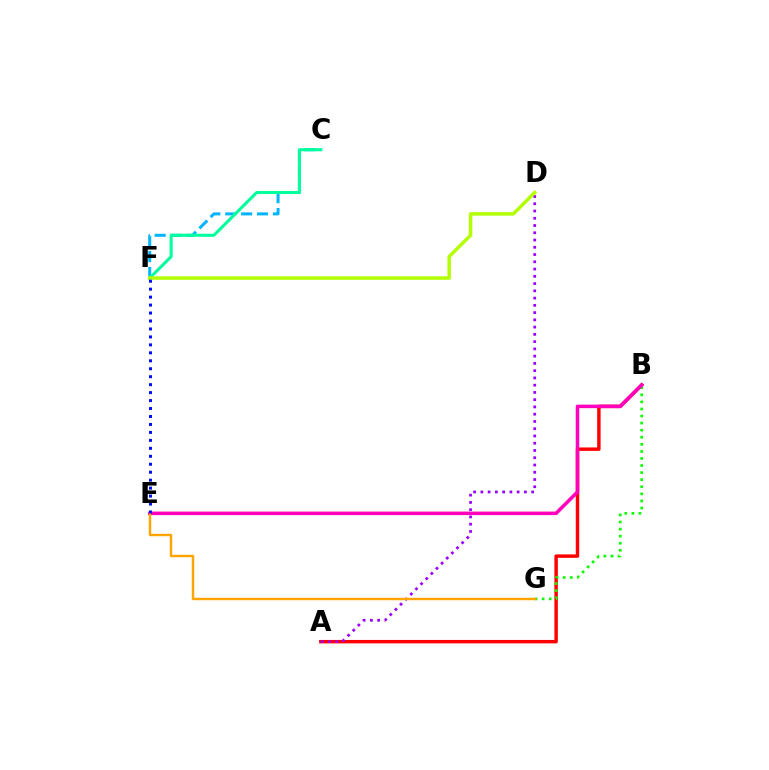{('A', 'B'): [{'color': '#ff0000', 'line_style': 'solid', 'thickness': 2.47}], ('B', 'G'): [{'color': '#08ff00', 'line_style': 'dotted', 'thickness': 1.92}], ('B', 'E'): [{'color': '#ff00bd', 'line_style': 'solid', 'thickness': 2.54}], ('A', 'D'): [{'color': '#9b00ff', 'line_style': 'dotted', 'thickness': 1.97}], ('C', 'F'): [{'color': '#00b5ff', 'line_style': 'dashed', 'thickness': 2.16}, {'color': '#00ff9d', 'line_style': 'solid', 'thickness': 2.21}], ('D', 'F'): [{'color': '#b3ff00', 'line_style': 'solid', 'thickness': 2.5}], ('E', 'G'): [{'color': '#ffa500', 'line_style': 'solid', 'thickness': 1.76}], ('E', 'F'): [{'color': '#0010ff', 'line_style': 'dotted', 'thickness': 2.16}]}